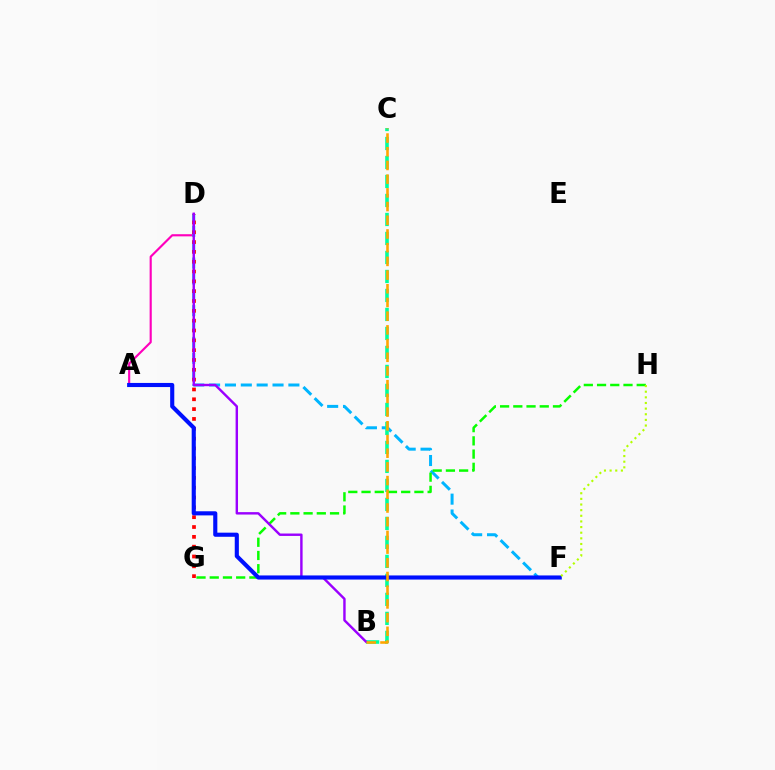{('A', 'D'): [{'color': '#ff00bd', 'line_style': 'solid', 'thickness': 1.55}], ('D', 'F'): [{'color': '#00b5ff', 'line_style': 'dashed', 'thickness': 2.15}], ('B', 'C'): [{'color': '#00ff9d', 'line_style': 'dashed', 'thickness': 2.58}, {'color': '#ffa500', 'line_style': 'dashed', 'thickness': 1.86}], ('D', 'G'): [{'color': '#ff0000', 'line_style': 'dotted', 'thickness': 2.67}], ('G', 'H'): [{'color': '#08ff00', 'line_style': 'dashed', 'thickness': 1.8}], ('B', 'D'): [{'color': '#9b00ff', 'line_style': 'solid', 'thickness': 1.74}], ('A', 'F'): [{'color': '#0010ff', 'line_style': 'solid', 'thickness': 2.96}], ('F', 'H'): [{'color': '#b3ff00', 'line_style': 'dotted', 'thickness': 1.53}]}